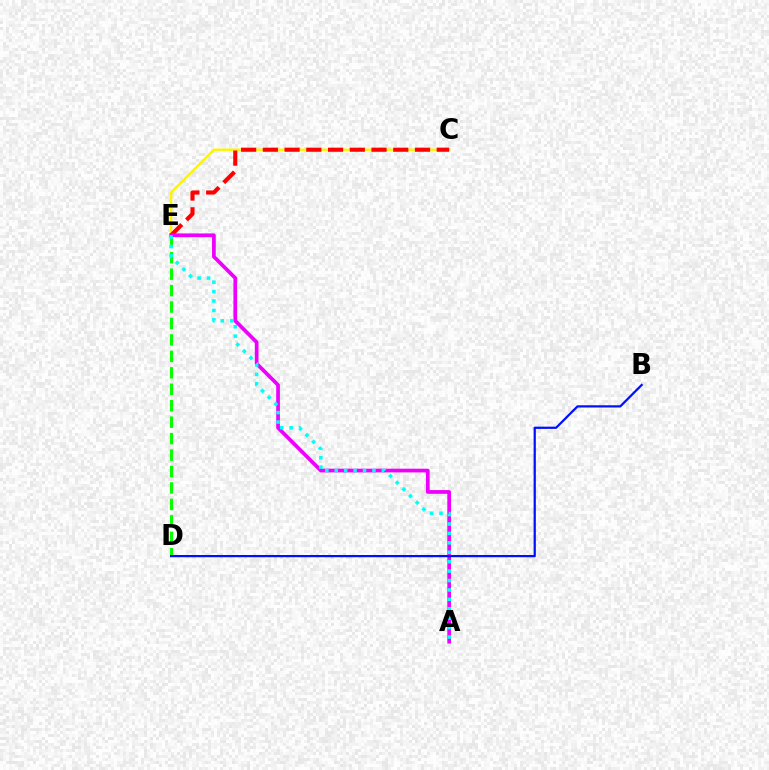{('C', 'E'): [{'color': '#fcf500', 'line_style': 'solid', 'thickness': 1.72}, {'color': '#ff0000', 'line_style': 'dashed', 'thickness': 2.95}], ('D', 'E'): [{'color': '#08ff00', 'line_style': 'dashed', 'thickness': 2.23}], ('A', 'E'): [{'color': '#ee00ff', 'line_style': 'solid', 'thickness': 2.68}, {'color': '#00fff6', 'line_style': 'dotted', 'thickness': 2.56}], ('B', 'D'): [{'color': '#0010ff', 'line_style': 'solid', 'thickness': 1.61}]}